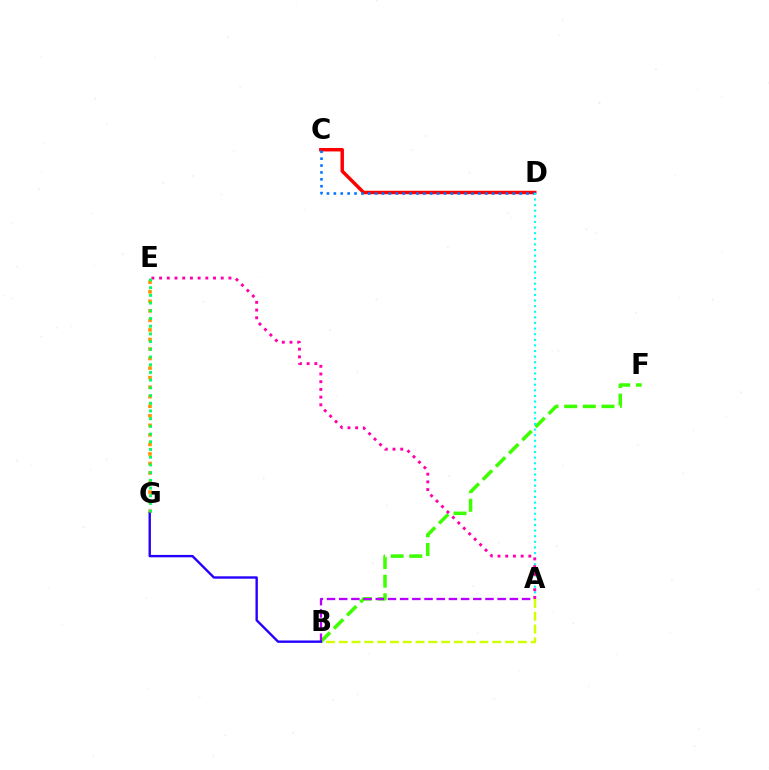{('C', 'D'): [{'color': '#ff0000', 'line_style': 'solid', 'thickness': 2.49}, {'color': '#0074ff', 'line_style': 'dotted', 'thickness': 1.87}], ('B', 'F'): [{'color': '#3dff00', 'line_style': 'dashed', 'thickness': 2.53}], ('E', 'G'): [{'color': '#ff9400', 'line_style': 'dotted', 'thickness': 2.59}, {'color': '#00ff5c', 'line_style': 'dotted', 'thickness': 2.09}], ('A', 'B'): [{'color': '#b900ff', 'line_style': 'dashed', 'thickness': 1.66}, {'color': '#d1ff00', 'line_style': 'dashed', 'thickness': 1.74}], ('B', 'G'): [{'color': '#2500ff', 'line_style': 'solid', 'thickness': 1.72}], ('A', 'D'): [{'color': '#00fff6', 'line_style': 'dotted', 'thickness': 1.52}], ('A', 'E'): [{'color': '#ff00ac', 'line_style': 'dotted', 'thickness': 2.09}]}